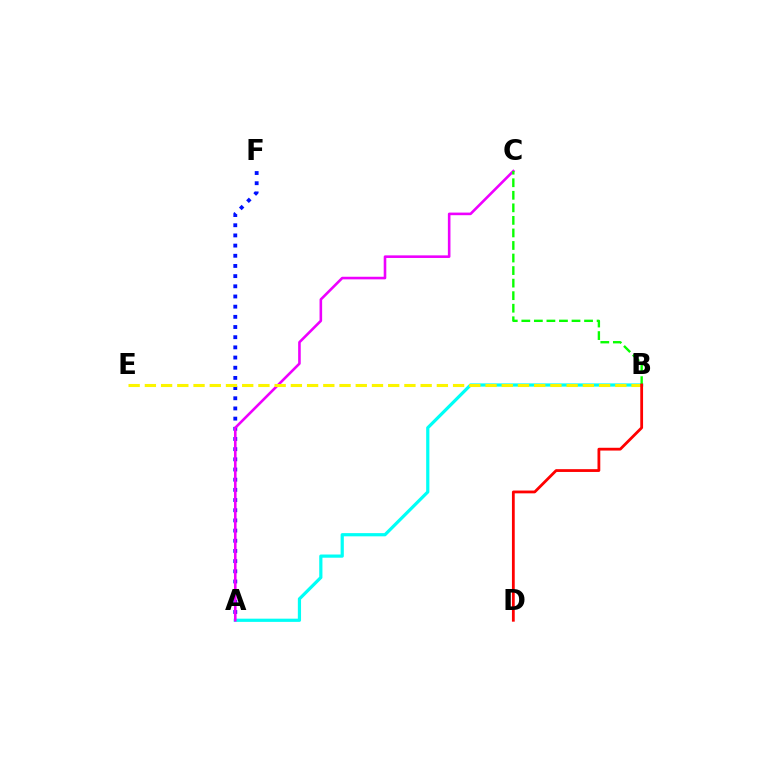{('A', 'F'): [{'color': '#0010ff', 'line_style': 'dotted', 'thickness': 2.77}], ('A', 'B'): [{'color': '#00fff6', 'line_style': 'solid', 'thickness': 2.31}], ('A', 'C'): [{'color': '#ee00ff', 'line_style': 'solid', 'thickness': 1.87}], ('B', 'E'): [{'color': '#fcf500', 'line_style': 'dashed', 'thickness': 2.2}], ('B', 'C'): [{'color': '#08ff00', 'line_style': 'dashed', 'thickness': 1.7}], ('B', 'D'): [{'color': '#ff0000', 'line_style': 'solid', 'thickness': 2.01}]}